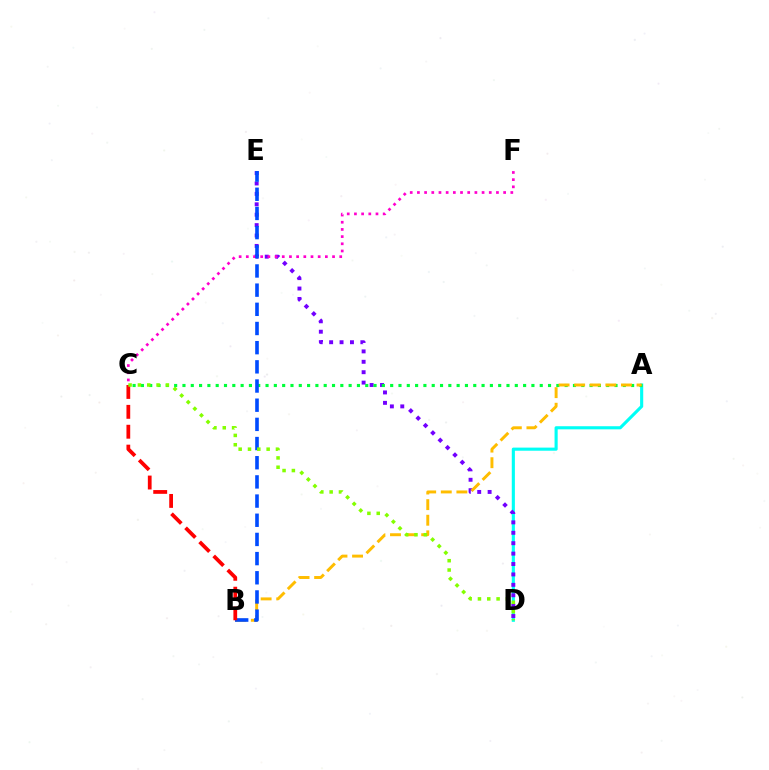{('A', 'D'): [{'color': '#00fff6', 'line_style': 'solid', 'thickness': 2.24}], ('D', 'E'): [{'color': '#7200ff', 'line_style': 'dotted', 'thickness': 2.83}], ('A', 'C'): [{'color': '#00ff39', 'line_style': 'dotted', 'thickness': 2.26}], ('A', 'B'): [{'color': '#ffbd00', 'line_style': 'dashed', 'thickness': 2.12}], ('C', 'F'): [{'color': '#ff00cf', 'line_style': 'dotted', 'thickness': 1.95}], ('B', 'E'): [{'color': '#004bff', 'line_style': 'dashed', 'thickness': 2.61}], ('B', 'C'): [{'color': '#ff0000', 'line_style': 'dashed', 'thickness': 2.7}], ('C', 'D'): [{'color': '#84ff00', 'line_style': 'dotted', 'thickness': 2.53}]}